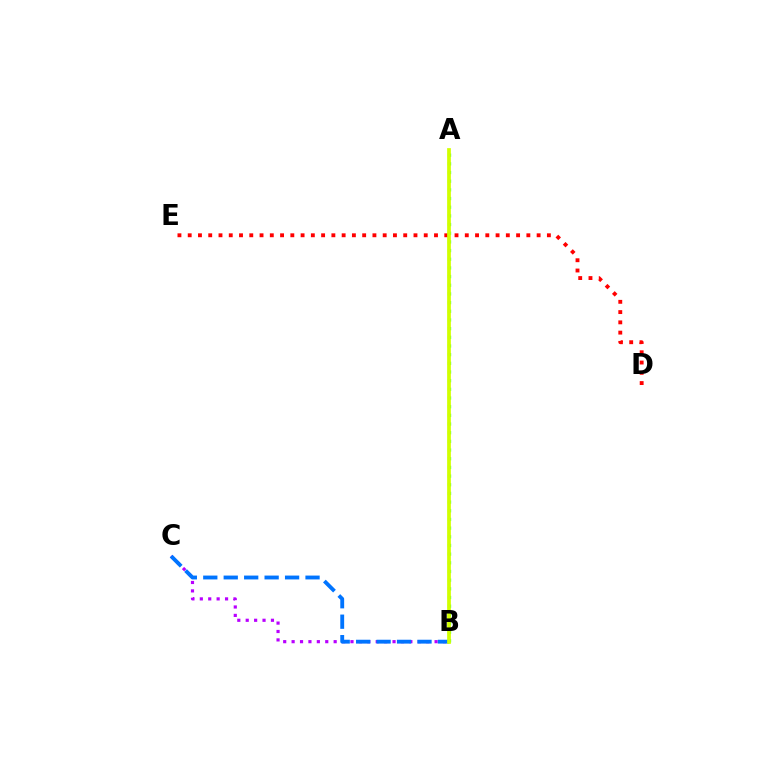{('D', 'E'): [{'color': '#ff0000', 'line_style': 'dotted', 'thickness': 2.79}], ('A', 'B'): [{'color': '#00ff5c', 'line_style': 'dotted', 'thickness': 2.36}, {'color': '#d1ff00', 'line_style': 'solid', 'thickness': 2.69}], ('B', 'C'): [{'color': '#b900ff', 'line_style': 'dotted', 'thickness': 2.29}, {'color': '#0074ff', 'line_style': 'dashed', 'thickness': 2.78}]}